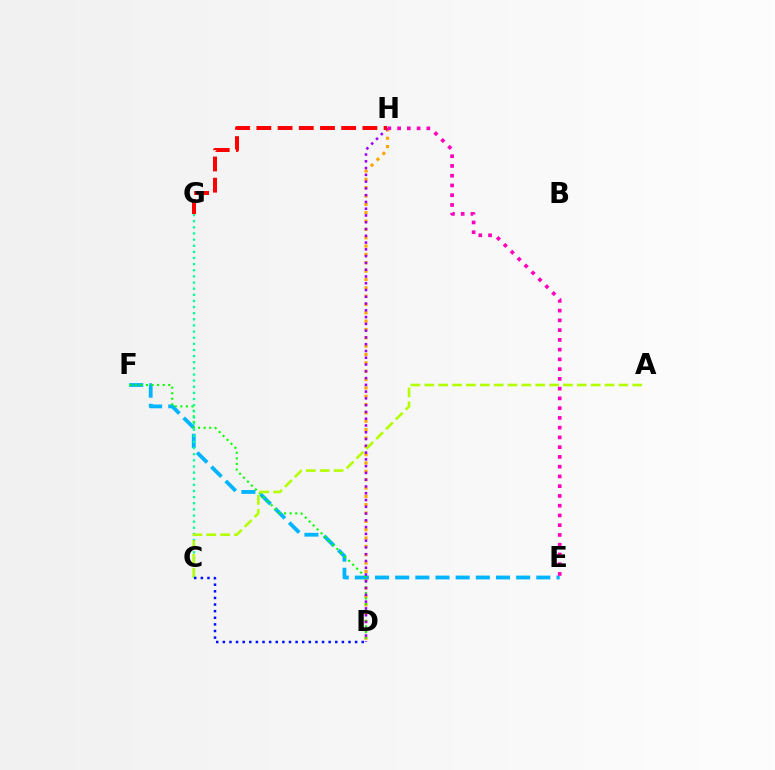{('D', 'H'): [{'color': '#ffa500', 'line_style': 'dotted', 'thickness': 2.27}, {'color': '#9b00ff', 'line_style': 'dotted', 'thickness': 1.84}], ('E', 'F'): [{'color': '#00b5ff', 'line_style': 'dashed', 'thickness': 2.74}], ('D', 'F'): [{'color': '#08ff00', 'line_style': 'dotted', 'thickness': 1.52}], ('G', 'H'): [{'color': '#ff0000', 'line_style': 'dashed', 'thickness': 2.88}], ('C', 'G'): [{'color': '#00ff9d', 'line_style': 'dotted', 'thickness': 1.67}], ('E', 'H'): [{'color': '#ff00bd', 'line_style': 'dotted', 'thickness': 2.65}], ('A', 'C'): [{'color': '#b3ff00', 'line_style': 'dashed', 'thickness': 1.88}], ('C', 'D'): [{'color': '#0010ff', 'line_style': 'dotted', 'thickness': 1.8}]}